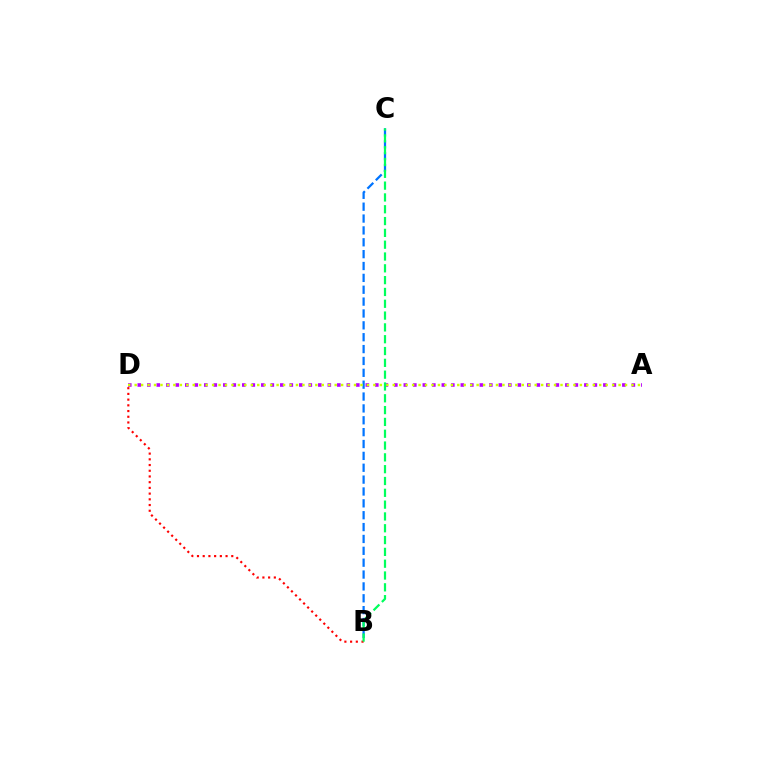{('A', 'D'): [{'color': '#b900ff', 'line_style': 'dotted', 'thickness': 2.58}, {'color': '#d1ff00', 'line_style': 'dotted', 'thickness': 1.75}], ('B', 'C'): [{'color': '#0074ff', 'line_style': 'dashed', 'thickness': 1.61}, {'color': '#00ff5c', 'line_style': 'dashed', 'thickness': 1.61}], ('B', 'D'): [{'color': '#ff0000', 'line_style': 'dotted', 'thickness': 1.55}]}